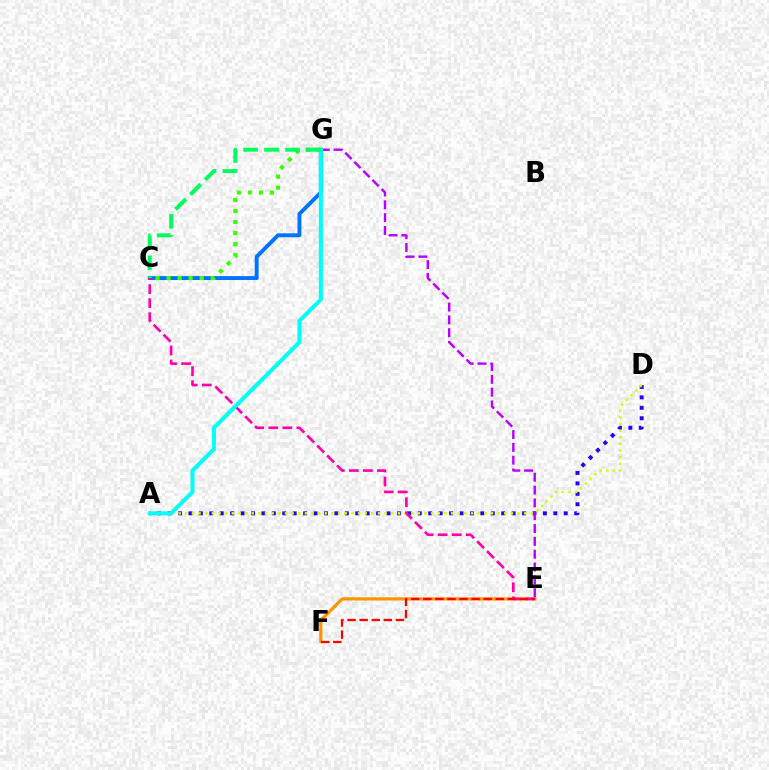{('A', 'D'): [{'color': '#2500ff', 'line_style': 'dotted', 'thickness': 2.83}, {'color': '#d1ff00', 'line_style': 'dotted', 'thickness': 1.81}], ('E', 'F'): [{'color': '#ff9400', 'line_style': 'solid', 'thickness': 2.28}, {'color': '#ff0000', 'line_style': 'dashed', 'thickness': 1.64}], ('C', 'G'): [{'color': '#0074ff', 'line_style': 'solid', 'thickness': 2.82}, {'color': '#3dff00', 'line_style': 'dotted', 'thickness': 2.99}, {'color': '#00ff5c', 'line_style': 'dashed', 'thickness': 2.85}], ('C', 'E'): [{'color': '#ff00ac', 'line_style': 'dashed', 'thickness': 1.91}], ('E', 'G'): [{'color': '#b900ff', 'line_style': 'dashed', 'thickness': 1.74}], ('A', 'G'): [{'color': '#00fff6', 'line_style': 'solid', 'thickness': 2.91}]}